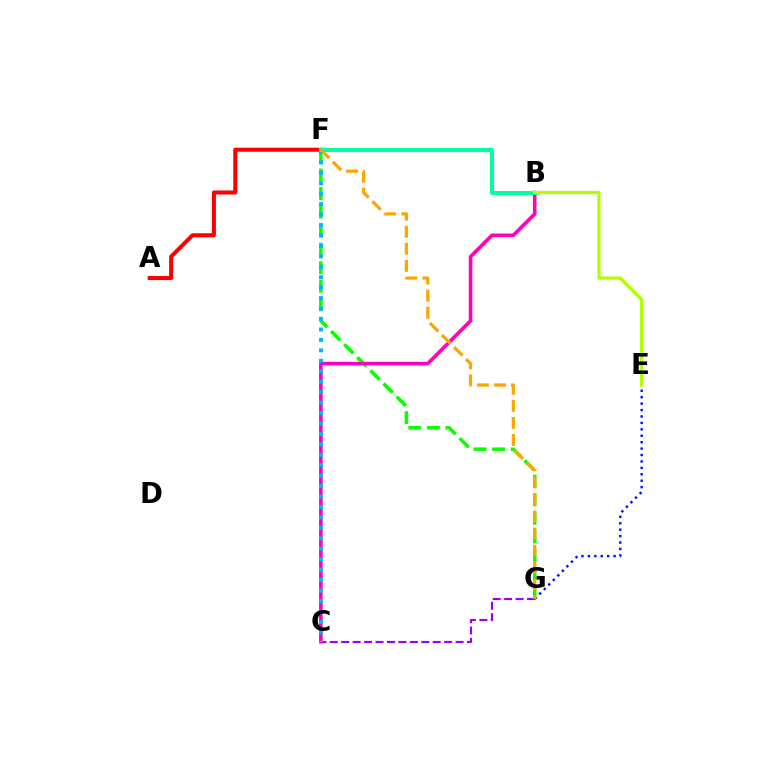{('C', 'G'): [{'color': '#9b00ff', 'line_style': 'dashed', 'thickness': 1.55}], ('F', 'G'): [{'color': '#08ff00', 'line_style': 'dashed', 'thickness': 2.52}, {'color': '#ffa500', 'line_style': 'dashed', 'thickness': 2.32}], ('E', 'G'): [{'color': '#0010ff', 'line_style': 'dotted', 'thickness': 1.75}], ('A', 'F'): [{'color': '#ff0000', 'line_style': 'solid', 'thickness': 2.91}], ('B', 'C'): [{'color': '#ff00bd', 'line_style': 'solid', 'thickness': 2.57}], ('C', 'F'): [{'color': '#00b5ff', 'line_style': 'dotted', 'thickness': 2.84}], ('B', 'F'): [{'color': '#00ff9d', 'line_style': 'solid', 'thickness': 2.88}], ('B', 'E'): [{'color': '#b3ff00', 'line_style': 'solid', 'thickness': 2.37}]}